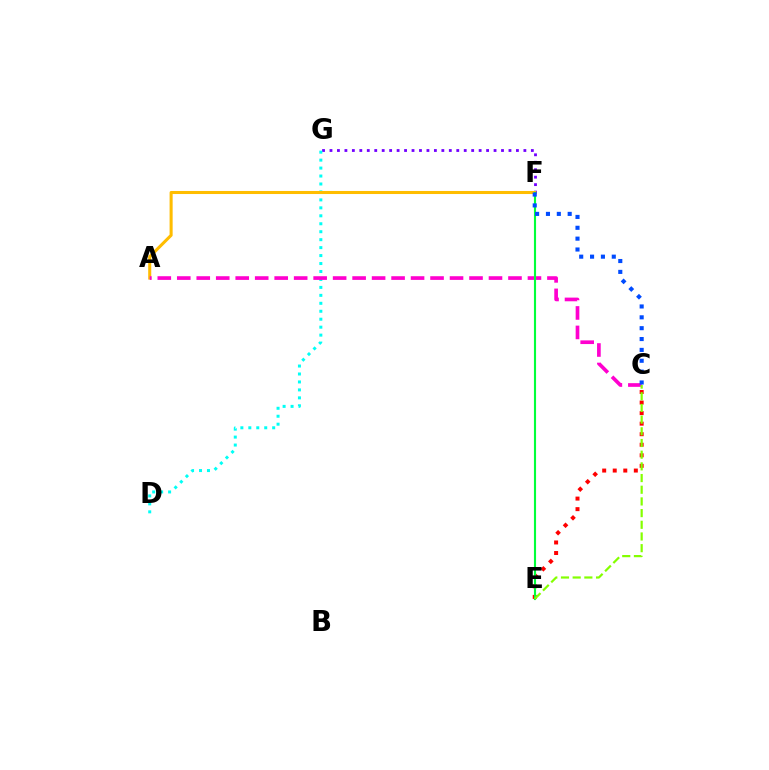{('F', 'G'): [{'color': '#7200ff', 'line_style': 'dotted', 'thickness': 2.03}], ('D', 'G'): [{'color': '#00fff6', 'line_style': 'dotted', 'thickness': 2.16}], ('A', 'F'): [{'color': '#ffbd00', 'line_style': 'solid', 'thickness': 2.2}], ('A', 'C'): [{'color': '#ff00cf', 'line_style': 'dashed', 'thickness': 2.65}], ('C', 'E'): [{'color': '#ff0000', 'line_style': 'dotted', 'thickness': 2.87}, {'color': '#84ff00', 'line_style': 'dashed', 'thickness': 1.59}], ('E', 'F'): [{'color': '#00ff39', 'line_style': 'solid', 'thickness': 1.53}], ('C', 'F'): [{'color': '#004bff', 'line_style': 'dotted', 'thickness': 2.95}]}